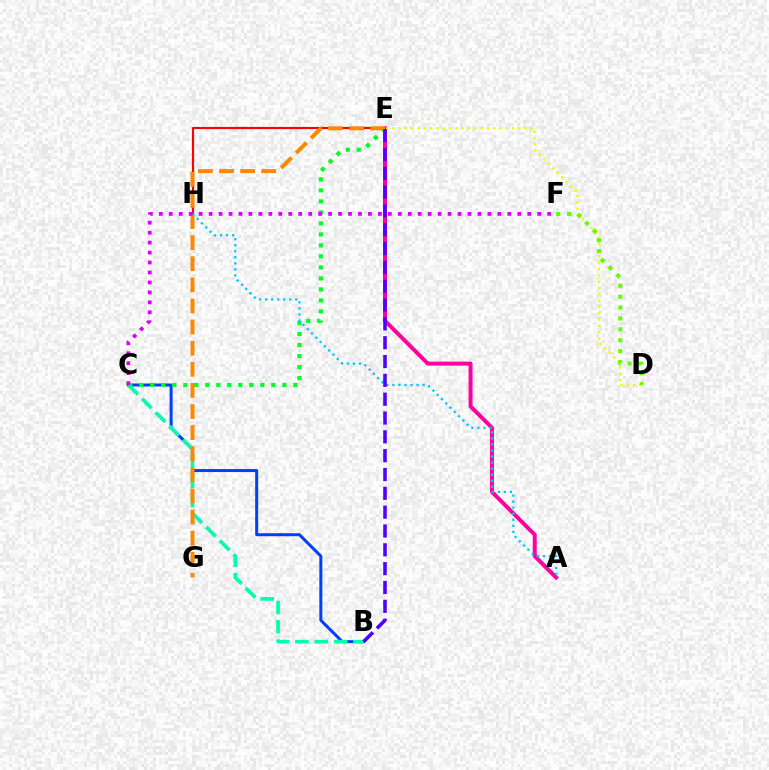{('A', 'E'): [{'color': '#ff00a0', 'line_style': 'solid', 'thickness': 2.86}], ('B', 'C'): [{'color': '#003fff', 'line_style': 'solid', 'thickness': 2.15}, {'color': '#00ffaf', 'line_style': 'dashed', 'thickness': 2.63}], ('D', 'E'): [{'color': '#eeff00', 'line_style': 'dotted', 'thickness': 1.71}], ('D', 'F'): [{'color': '#66ff00', 'line_style': 'dotted', 'thickness': 2.96}], ('E', 'H'): [{'color': '#ff0000', 'line_style': 'solid', 'thickness': 1.55}], ('C', 'E'): [{'color': '#00ff27', 'line_style': 'dotted', 'thickness': 2.99}], ('E', 'G'): [{'color': '#ff8800', 'line_style': 'dashed', 'thickness': 2.87}], ('A', 'H'): [{'color': '#00c7ff', 'line_style': 'dotted', 'thickness': 1.64}], ('B', 'E'): [{'color': '#4f00ff', 'line_style': 'dashed', 'thickness': 2.56}], ('C', 'F'): [{'color': '#d600ff', 'line_style': 'dotted', 'thickness': 2.71}]}